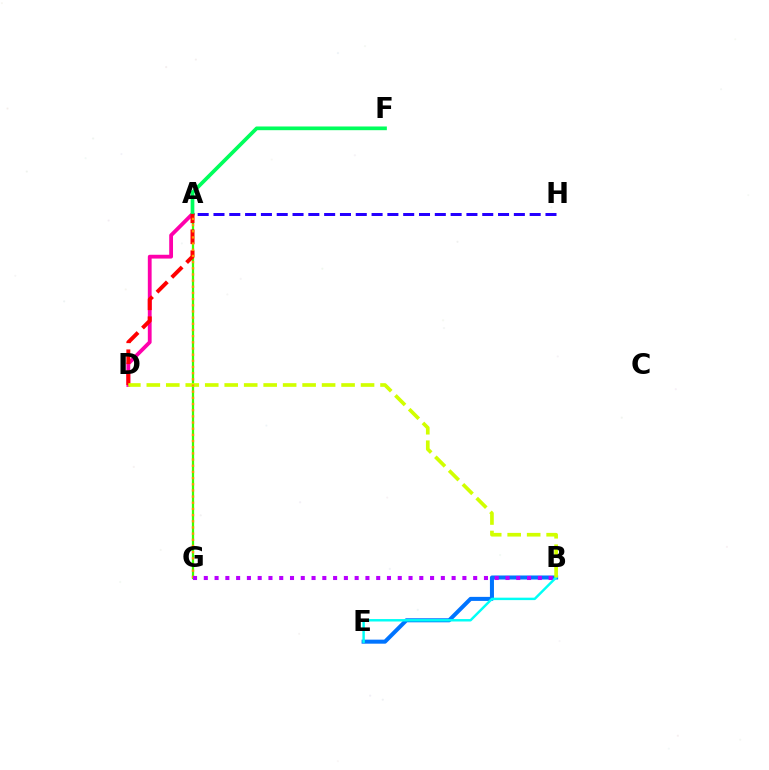{('A', 'D'): [{'color': '#ff00ac', 'line_style': 'solid', 'thickness': 2.74}, {'color': '#ff0000', 'line_style': 'dashed', 'thickness': 2.84}], ('A', 'G'): [{'color': '#3dff00', 'line_style': 'solid', 'thickness': 1.63}, {'color': '#ff9400', 'line_style': 'dotted', 'thickness': 1.68}], ('A', 'F'): [{'color': '#00ff5c', 'line_style': 'solid', 'thickness': 2.67}], ('B', 'E'): [{'color': '#0074ff', 'line_style': 'solid', 'thickness': 2.9}, {'color': '#00fff6', 'line_style': 'solid', 'thickness': 1.76}], ('A', 'H'): [{'color': '#2500ff', 'line_style': 'dashed', 'thickness': 2.15}], ('B', 'D'): [{'color': '#d1ff00', 'line_style': 'dashed', 'thickness': 2.65}], ('B', 'G'): [{'color': '#b900ff', 'line_style': 'dotted', 'thickness': 2.93}]}